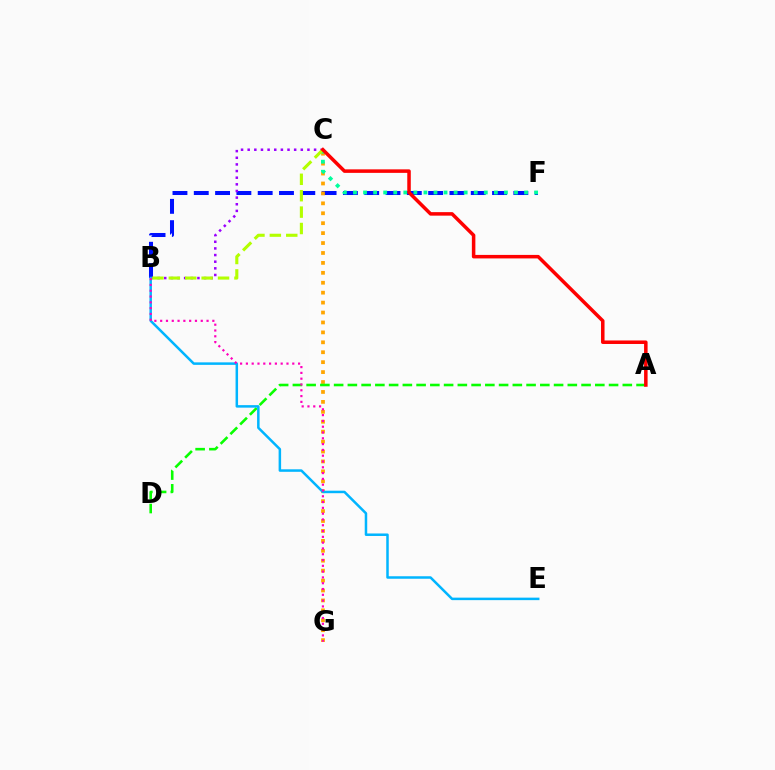{('B', 'F'): [{'color': '#0010ff', 'line_style': 'dashed', 'thickness': 2.89}], ('C', 'G'): [{'color': '#ffa500', 'line_style': 'dotted', 'thickness': 2.7}], ('B', 'C'): [{'color': '#9b00ff', 'line_style': 'dotted', 'thickness': 1.8}, {'color': '#b3ff00', 'line_style': 'dashed', 'thickness': 2.23}], ('A', 'D'): [{'color': '#08ff00', 'line_style': 'dashed', 'thickness': 1.87}], ('B', 'E'): [{'color': '#00b5ff', 'line_style': 'solid', 'thickness': 1.8}], ('C', 'F'): [{'color': '#00ff9d', 'line_style': 'dotted', 'thickness': 2.73}], ('B', 'G'): [{'color': '#ff00bd', 'line_style': 'dotted', 'thickness': 1.57}], ('A', 'C'): [{'color': '#ff0000', 'line_style': 'solid', 'thickness': 2.53}]}